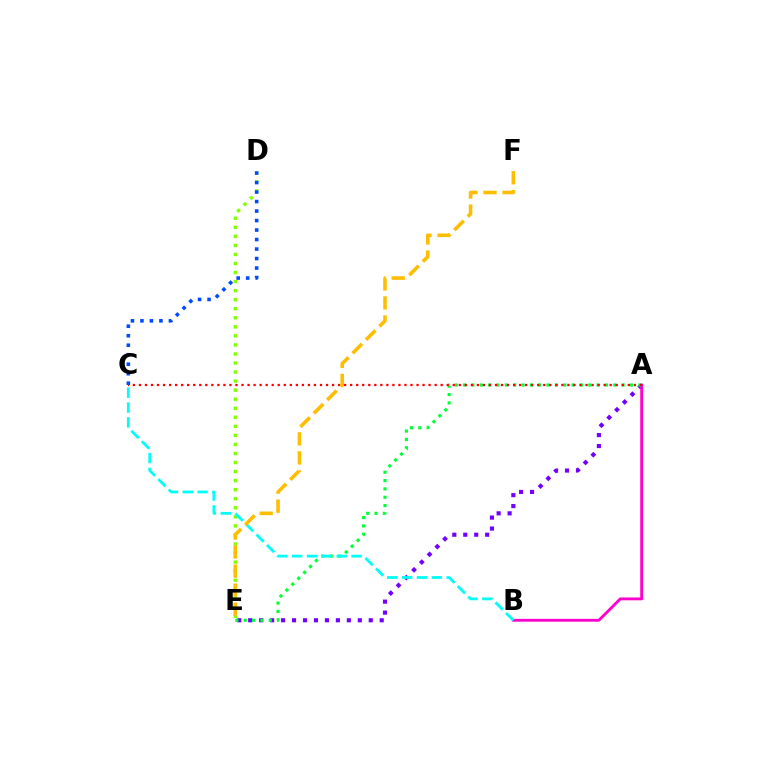{('A', 'E'): [{'color': '#7200ff', 'line_style': 'dotted', 'thickness': 2.98}, {'color': '#00ff39', 'line_style': 'dotted', 'thickness': 2.27}], ('A', 'B'): [{'color': '#ff00cf', 'line_style': 'solid', 'thickness': 2.04}], ('D', 'E'): [{'color': '#84ff00', 'line_style': 'dotted', 'thickness': 2.46}], ('A', 'C'): [{'color': '#ff0000', 'line_style': 'dotted', 'thickness': 1.64}], ('B', 'C'): [{'color': '#00fff6', 'line_style': 'dashed', 'thickness': 2.02}], ('E', 'F'): [{'color': '#ffbd00', 'line_style': 'dashed', 'thickness': 2.59}], ('C', 'D'): [{'color': '#004bff', 'line_style': 'dotted', 'thickness': 2.58}]}